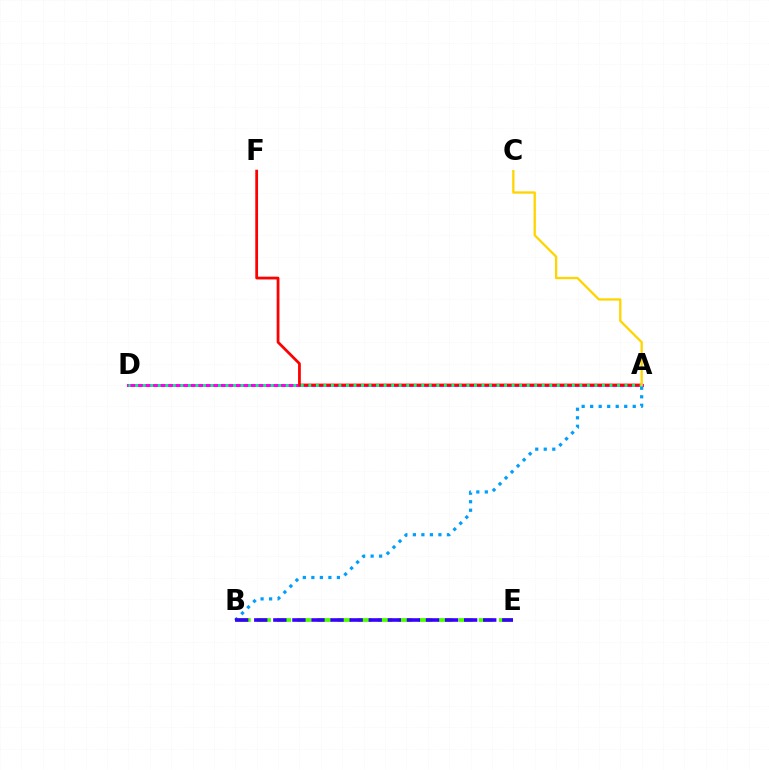{('A', 'D'): [{'color': '#ff00ed', 'line_style': 'solid', 'thickness': 2.17}, {'color': '#00ff86', 'line_style': 'dotted', 'thickness': 2.05}], ('A', 'B'): [{'color': '#009eff', 'line_style': 'dotted', 'thickness': 2.31}], ('B', 'E'): [{'color': '#4fff00', 'line_style': 'dashed', 'thickness': 2.74}, {'color': '#3700ff', 'line_style': 'dashed', 'thickness': 2.59}], ('A', 'F'): [{'color': '#ff0000', 'line_style': 'solid', 'thickness': 1.99}], ('A', 'C'): [{'color': '#ffd500', 'line_style': 'solid', 'thickness': 1.66}]}